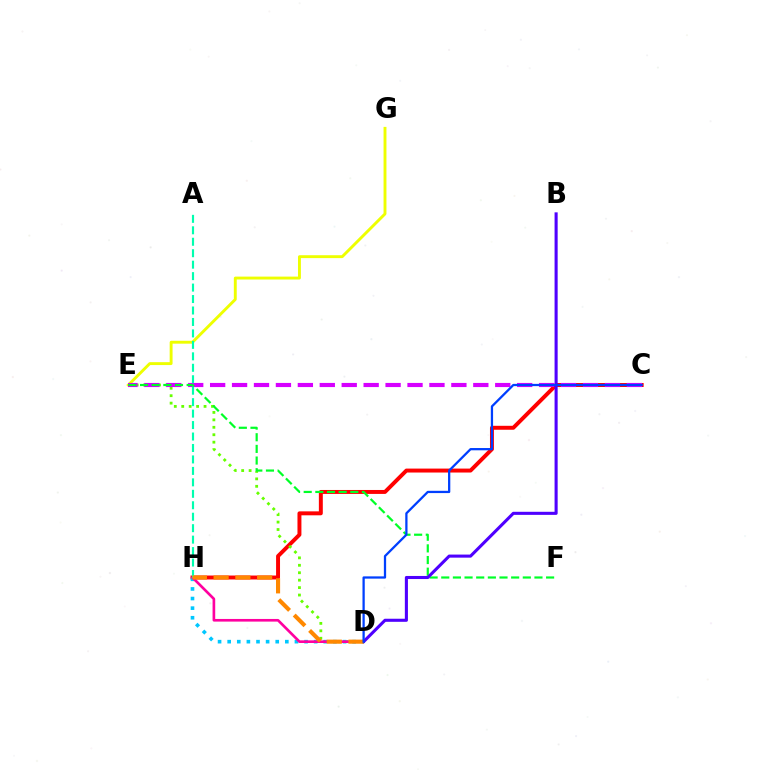{('C', 'H'): [{'color': '#ff0000', 'line_style': 'solid', 'thickness': 2.84}], ('E', 'G'): [{'color': '#eeff00', 'line_style': 'solid', 'thickness': 2.09}], ('D', 'E'): [{'color': '#66ff00', 'line_style': 'dotted', 'thickness': 2.02}], ('D', 'H'): [{'color': '#00c7ff', 'line_style': 'dotted', 'thickness': 2.61}, {'color': '#ff00a0', 'line_style': 'solid', 'thickness': 1.91}, {'color': '#ff8800', 'line_style': 'dashed', 'thickness': 2.95}], ('C', 'E'): [{'color': '#d600ff', 'line_style': 'dashed', 'thickness': 2.98}], ('E', 'F'): [{'color': '#00ff27', 'line_style': 'dashed', 'thickness': 1.58}], ('B', 'D'): [{'color': '#4f00ff', 'line_style': 'solid', 'thickness': 2.22}], ('A', 'H'): [{'color': '#00ffaf', 'line_style': 'dashed', 'thickness': 1.56}], ('C', 'D'): [{'color': '#003fff', 'line_style': 'solid', 'thickness': 1.63}]}